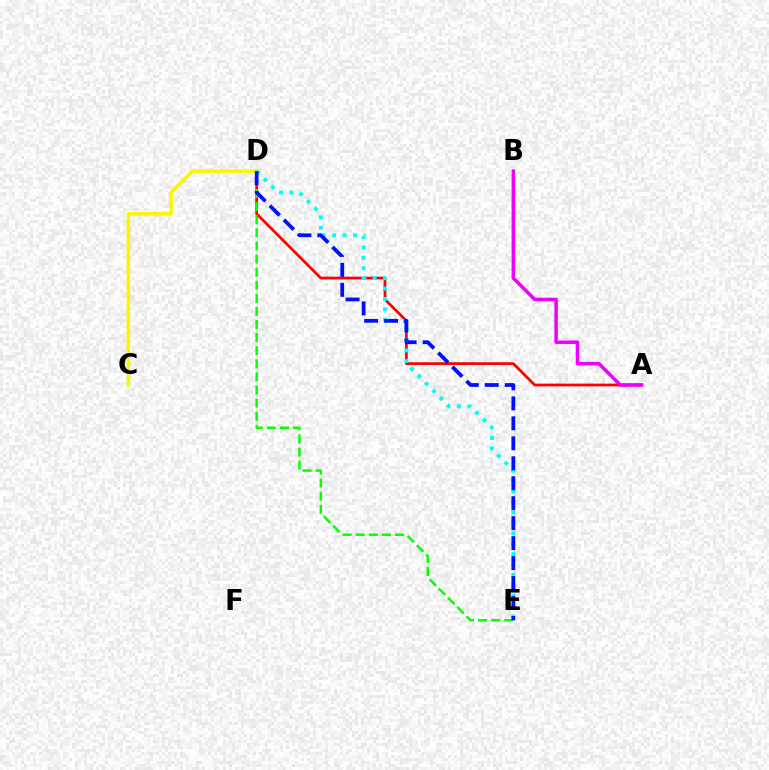{('A', 'D'): [{'color': '#ff0000', 'line_style': 'solid', 'thickness': 1.97}], ('C', 'D'): [{'color': '#fcf500', 'line_style': 'solid', 'thickness': 2.55}], ('D', 'E'): [{'color': '#00fff6', 'line_style': 'dotted', 'thickness': 2.83}, {'color': '#08ff00', 'line_style': 'dashed', 'thickness': 1.78}, {'color': '#0010ff', 'line_style': 'dashed', 'thickness': 2.71}], ('A', 'B'): [{'color': '#ee00ff', 'line_style': 'solid', 'thickness': 2.51}]}